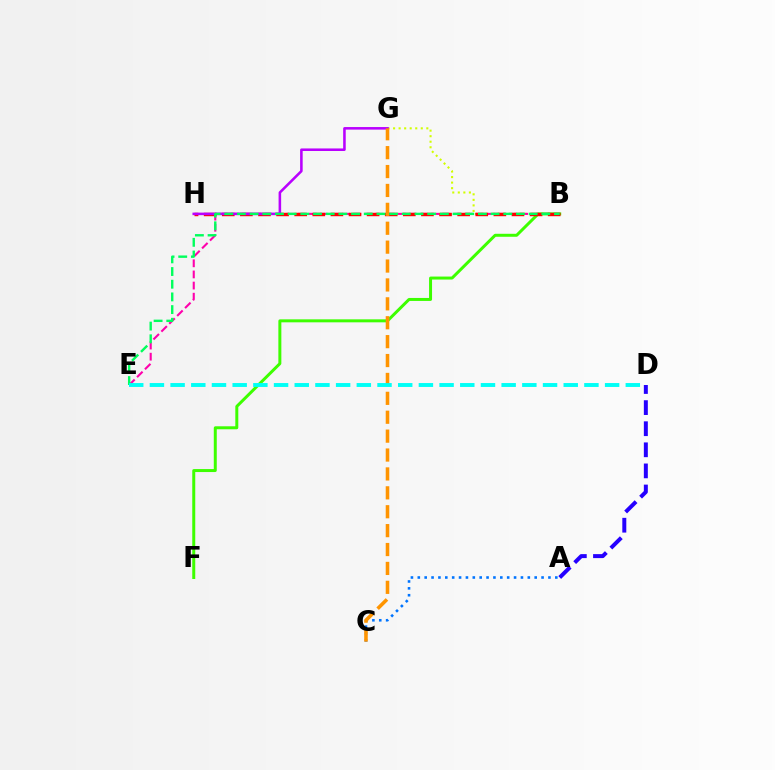{('B', 'G'): [{'color': '#d1ff00', 'line_style': 'dotted', 'thickness': 1.51}], ('B', 'F'): [{'color': '#3dff00', 'line_style': 'solid', 'thickness': 2.15}], ('B', 'E'): [{'color': '#ff00ac', 'line_style': 'dashed', 'thickness': 1.51}, {'color': '#00ff5c', 'line_style': 'dashed', 'thickness': 1.72}], ('B', 'H'): [{'color': '#ff0000', 'line_style': 'dashed', 'thickness': 2.46}], ('G', 'H'): [{'color': '#b900ff', 'line_style': 'solid', 'thickness': 1.84}], ('A', 'C'): [{'color': '#0074ff', 'line_style': 'dotted', 'thickness': 1.87}], ('C', 'G'): [{'color': '#ff9400', 'line_style': 'dashed', 'thickness': 2.57}], ('A', 'D'): [{'color': '#2500ff', 'line_style': 'dashed', 'thickness': 2.87}], ('D', 'E'): [{'color': '#00fff6', 'line_style': 'dashed', 'thickness': 2.81}]}